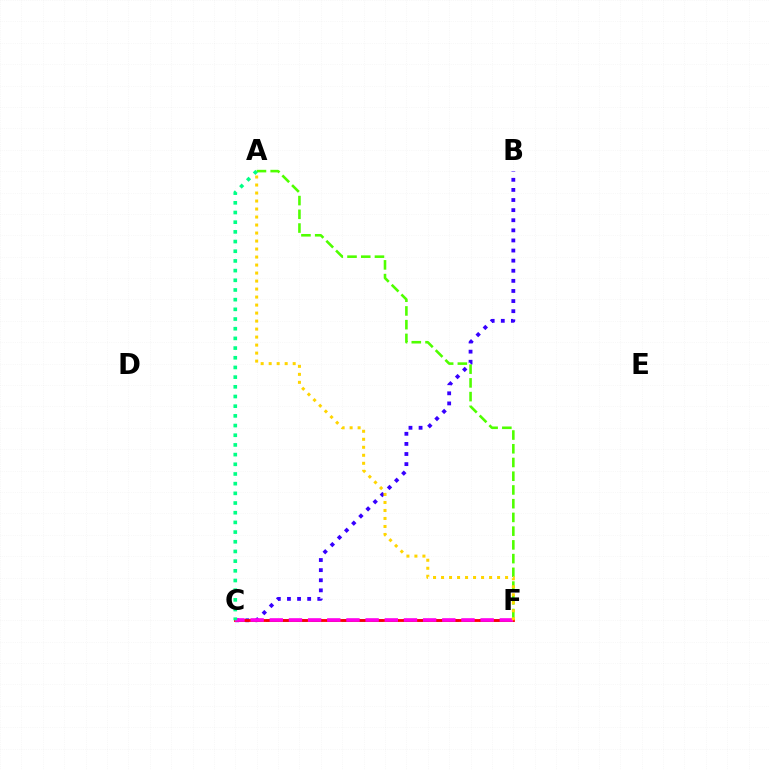{('B', 'C'): [{'color': '#3700ff', 'line_style': 'dotted', 'thickness': 2.75}], ('A', 'F'): [{'color': '#4fff00', 'line_style': 'dashed', 'thickness': 1.87}, {'color': '#ffd500', 'line_style': 'dotted', 'thickness': 2.17}], ('C', 'F'): [{'color': '#009eff', 'line_style': 'dashed', 'thickness': 2.07}, {'color': '#ff0000', 'line_style': 'solid', 'thickness': 2.03}, {'color': '#ff00ed', 'line_style': 'dashed', 'thickness': 2.6}], ('A', 'C'): [{'color': '#00ff86', 'line_style': 'dotted', 'thickness': 2.63}]}